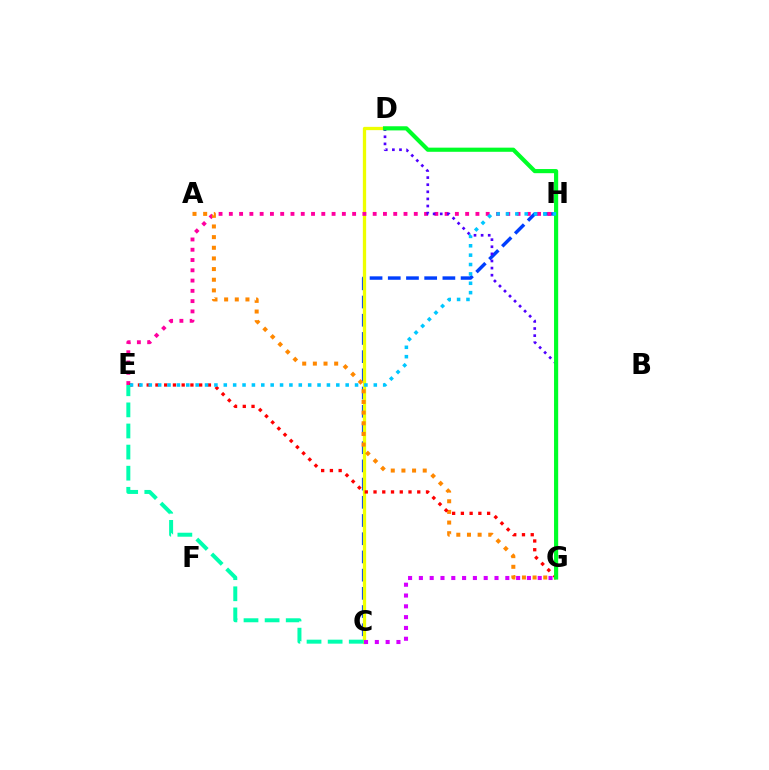{('C', 'H'): [{'color': '#003fff', 'line_style': 'dashed', 'thickness': 2.47}], ('C', 'D'): [{'color': '#eeff00', 'line_style': 'solid', 'thickness': 2.37}], ('G', 'H'): [{'color': '#66ff00', 'line_style': 'dashed', 'thickness': 1.88}], ('E', 'H'): [{'color': '#ff00a0', 'line_style': 'dotted', 'thickness': 2.79}, {'color': '#00c7ff', 'line_style': 'dotted', 'thickness': 2.55}], ('A', 'G'): [{'color': '#ff8800', 'line_style': 'dotted', 'thickness': 2.89}], ('D', 'G'): [{'color': '#4f00ff', 'line_style': 'dotted', 'thickness': 1.93}, {'color': '#00ff27', 'line_style': 'solid', 'thickness': 2.98}], ('E', 'G'): [{'color': '#ff0000', 'line_style': 'dotted', 'thickness': 2.38}], ('C', 'G'): [{'color': '#d600ff', 'line_style': 'dotted', 'thickness': 2.94}], ('C', 'E'): [{'color': '#00ffaf', 'line_style': 'dashed', 'thickness': 2.87}]}